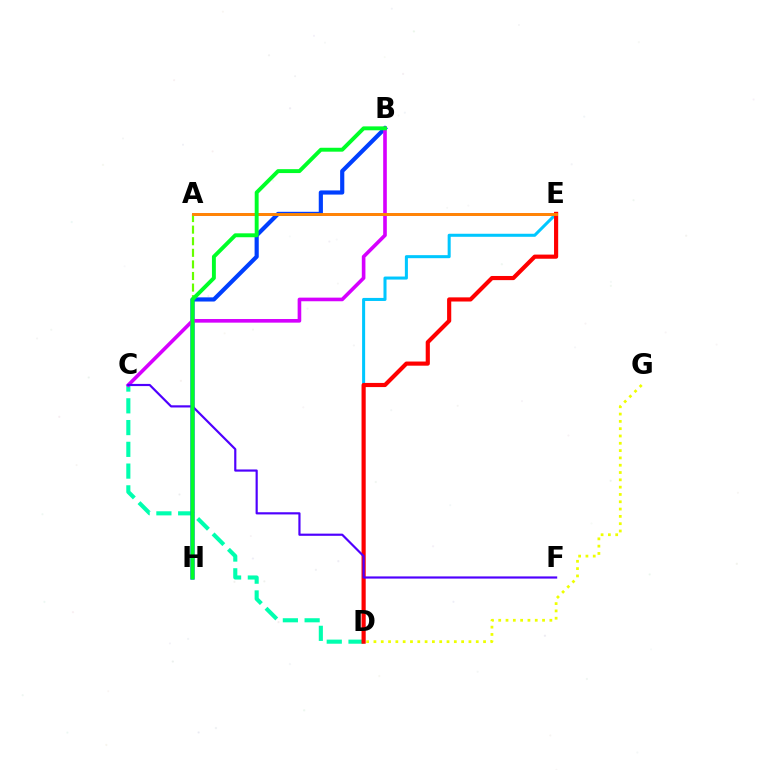{('D', 'E'): [{'color': '#00c7ff', 'line_style': 'solid', 'thickness': 2.19}, {'color': '#ff0000', 'line_style': 'solid', 'thickness': 2.99}], ('D', 'G'): [{'color': '#eeff00', 'line_style': 'dotted', 'thickness': 1.99}], ('C', 'D'): [{'color': '#00ffaf', 'line_style': 'dashed', 'thickness': 2.96}], ('A', 'E'): [{'color': '#ff00a0', 'line_style': 'solid', 'thickness': 1.89}, {'color': '#ff8800', 'line_style': 'solid', 'thickness': 2.06}], ('B', 'H'): [{'color': '#003fff', 'line_style': 'solid', 'thickness': 3.0}, {'color': '#00ff27', 'line_style': 'solid', 'thickness': 2.82}], ('A', 'H'): [{'color': '#66ff00', 'line_style': 'dashed', 'thickness': 1.57}], ('B', 'C'): [{'color': '#d600ff', 'line_style': 'solid', 'thickness': 2.61}], ('C', 'F'): [{'color': '#4f00ff', 'line_style': 'solid', 'thickness': 1.57}]}